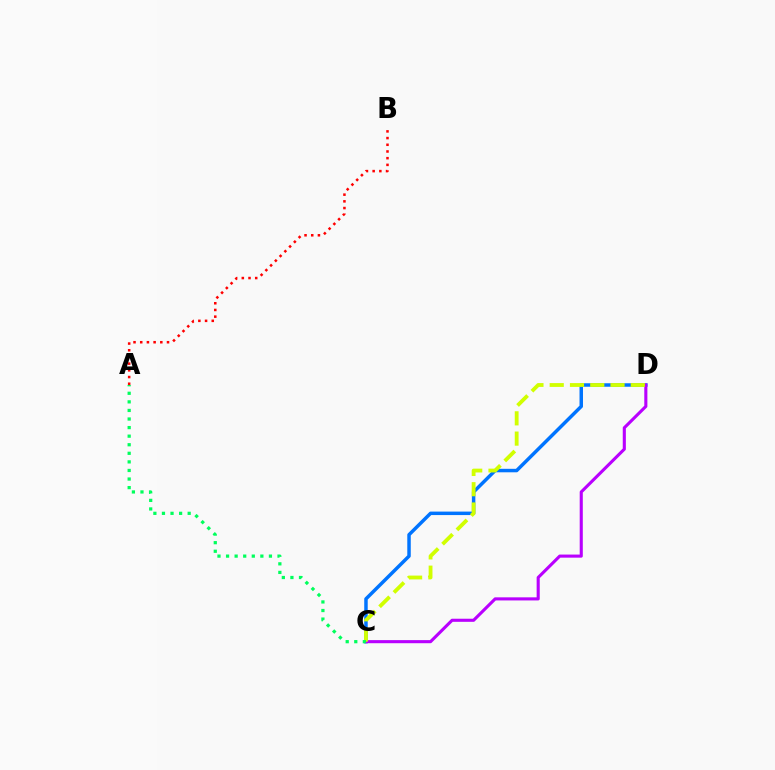{('C', 'D'): [{'color': '#0074ff', 'line_style': 'solid', 'thickness': 2.5}, {'color': '#b900ff', 'line_style': 'solid', 'thickness': 2.23}, {'color': '#d1ff00', 'line_style': 'dashed', 'thickness': 2.75}], ('A', 'C'): [{'color': '#00ff5c', 'line_style': 'dotted', 'thickness': 2.33}], ('A', 'B'): [{'color': '#ff0000', 'line_style': 'dotted', 'thickness': 1.82}]}